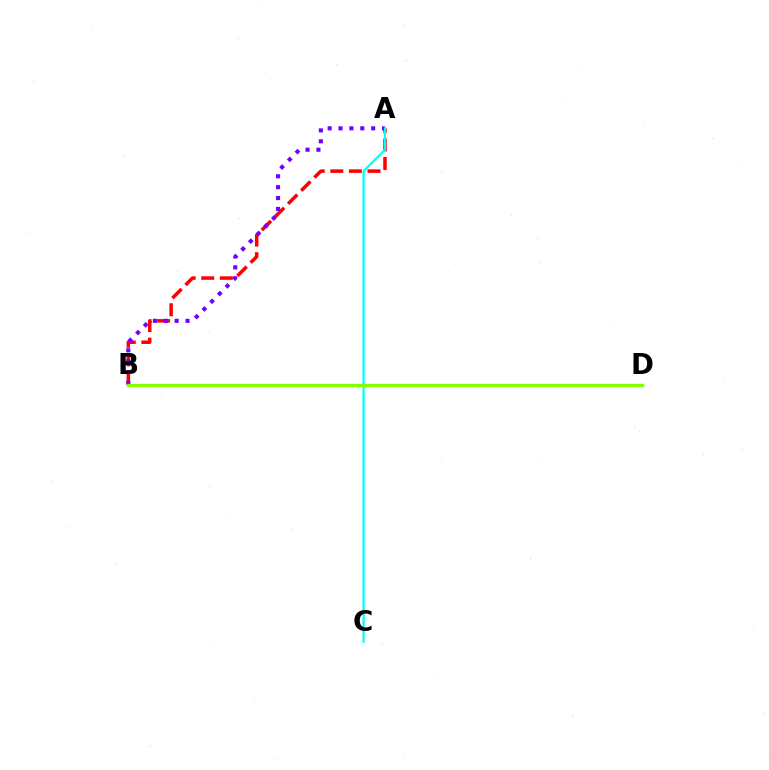{('A', 'B'): [{'color': '#ff0000', 'line_style': 'dashed', 'thickness': 2.53}, {'color': '#7200ff', 'line_style': 'dotted', 'thickness': 2.96}], ('A', 'C'): [{'color': '#00fff6', 'line_style': 'solid', 'thickness': 1.62}], ('B', 'D'): [{'color': '#84ff00', 'line_style': 'solid', 'thickness': 2.39}]}